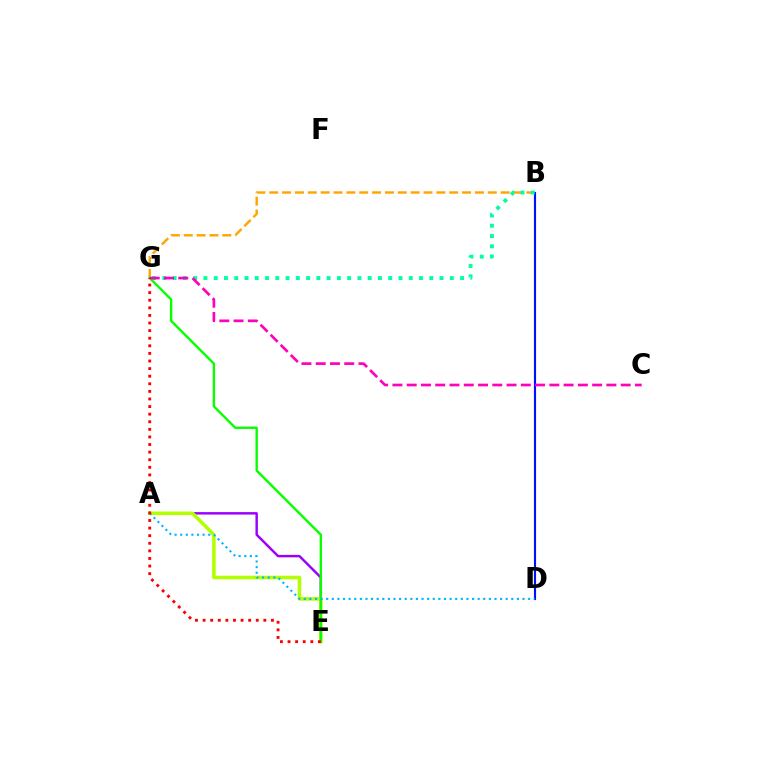{('B', 'G'): [{'color': '#ffa500', 'line_style': 'dashed', 'thickness': 1.75}, {'color': '#00ff9d', 'line_style': 'dotted', 'thickness': 2.79}], ('B', 'D'): [{'color': '#0010ff', 'line_style': 'solid', 'thickness': 1.54}], ('A', 'E'): [{'color': '#9b00ff', 'line_style': 'solid', 'thickness': 1.76}, {'color': '#b3ff00', 'line_style': 'solid', 'thickness': 2.57}], ('E', 'G'): [{'color': '#08ff00', 'line_style': 'solid', 'thickness': 1.72}, {'color': '#ff0000', 'line_style': 'dotted', 'thickness': 2.06}], ('C', 'G'): [{'color': '#ff00bd', 'line_style': 'dashed', 'thickness': 1.94}], ('A', 'D'): [{'color': '#00b5ff', 'line_style': 'dotted', 'thickness': 1.52}]}